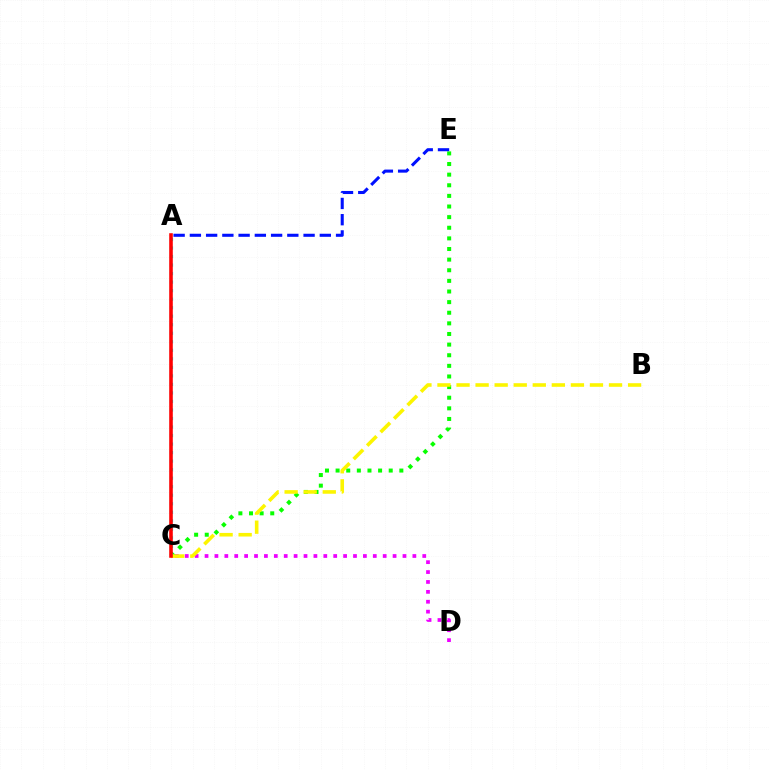{('C', 'E'): [{'color': '#08ff00', 'line_style': 'dotted', 'thickness': 2.89}], ('C', 'D'): [{'color': '#ee00ff', 'line_style': 'dotted', 'thickness': 2.69}], ('A', 'C'): [{'color': '#00fff6', 'line_style': 'dotted', 'thickness': 2.32}, {'color': '#ff0000', 'line_style': 'solid', 'thickness': 2.58}], ('A', 'E'): [{'color': '#0010ff', 'line_style': 'dashed', 'thickness': 2.21}], ('B', 'C'): [{'color': '#fcf500', 'line_style': 'dashed', 'thickness': 2.59}]}